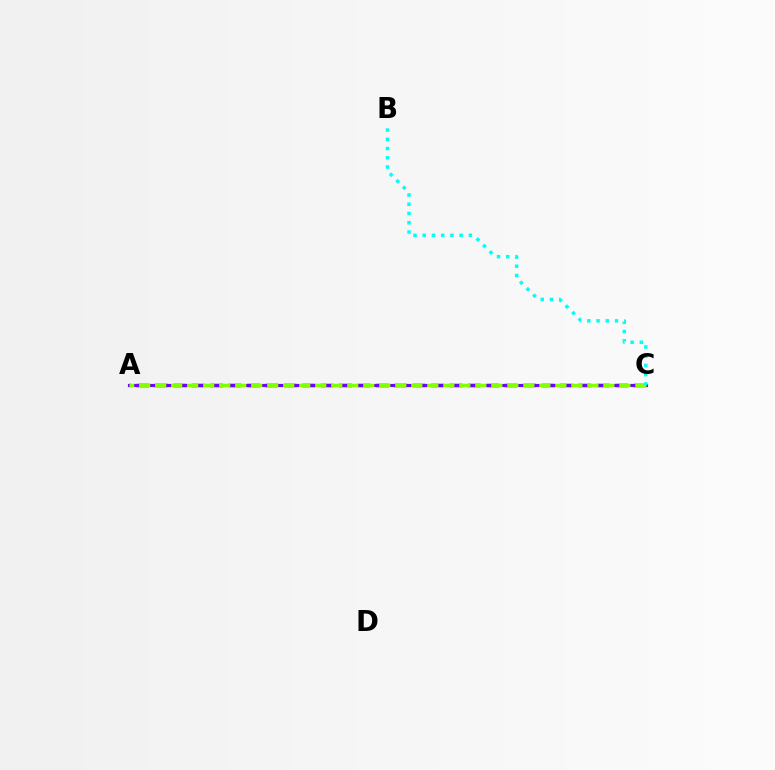{('A', 'C'): [{'color': '#ff0000', 'line_style': 'dashed', 'thickness': 2.5}, {'color': '#7200ff', 'line_style': 'solid', 'thickness': 2.27}, {'color': '#84ff00', 'line_style': 'dashed', 'thickness': 2.17}], ('B', 'C'): [{'color': '#00fff6', 'line_style': 'dotted', 'thickness': 2.51}]}